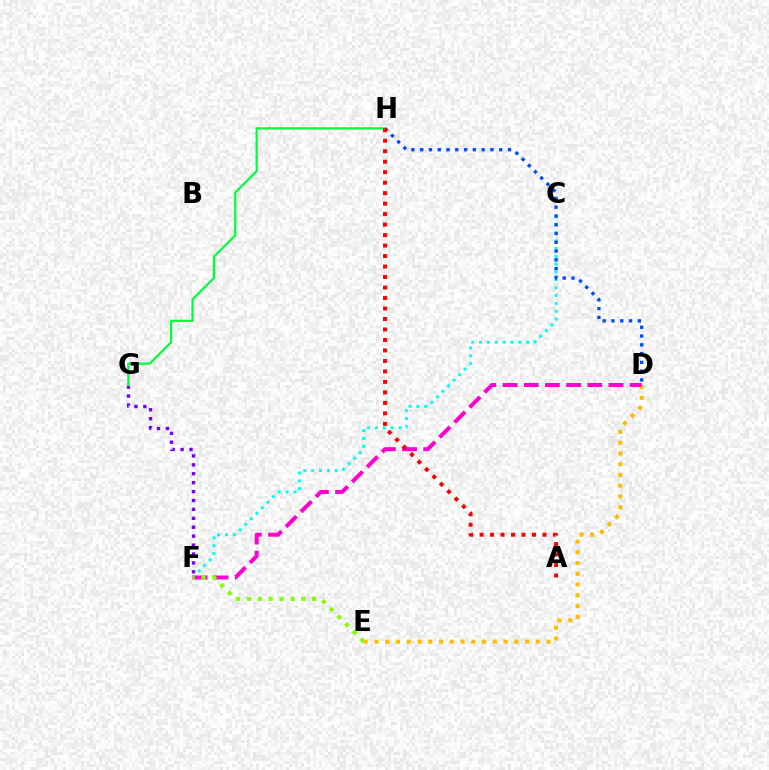{('C', 'F'): [{'color': '#00fff6', 'line_style': 'dotted', 'thickness': 2.13}], ('D', 'E'): [{'color': '#ffbd00', 'line_style': 'dotted', 'thickness': 2.92}], ('F', 'G'): [{'color': '#7200ff', 'line_style': 'dotted', 'thickness': 2.42}], ('D', 'F'): [{'color': '#ff00cf', 'line_style': 'dashed', 'thickness': 2.88}], ('G', 'H'): [{'color': '#00ff39', 'line_style': 'solid', 'thickness': 1.6}], ('D', 'H'): [{'color': '#004bff', 'line_style': 'dotted', 'thickness': 2.39}], ('A', 'H'): [{'color': '#ff0000', 'line_style': 'dotted', 'thickness': 2.85}], ('E', 'F'): [{'color': '#84ff00', 'line_style': 'dotted', 'thickness': 2.95}]}